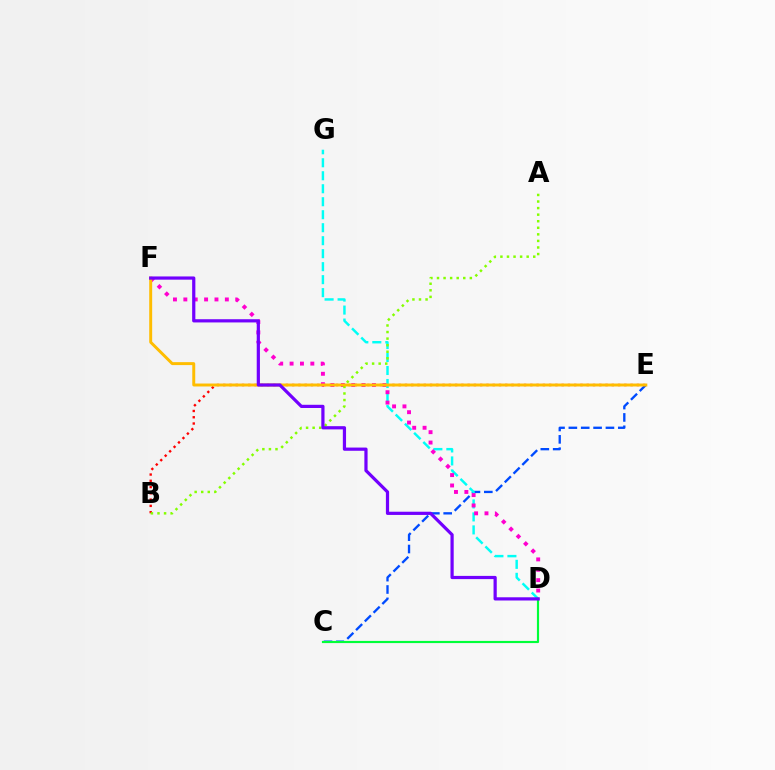{('C', 'E'): [{'color': '#004bff', 'line_style': 'dashed', 'thickness': 1.68}], ('B', 'E'): [{'color': '#ff0000', 'line_style': 'dotted', 'thickness': 1.7}], ('D', 'G'): [{'color': '#00fff6', 'line_style': 'dashed', 'thickness': 1.76}], ('D', 'F'): [{'color': '#ff00cf', 'line_style': 'dotted', 'thickness': 2.82}, {'color': '#7200ff', 'line_style': 'solid', 'thickness': 2.31}], ('A', 'B'): [{'color': '#84ff00', 'line_style': 'dotted', 'thickness': 1.78}], ('C', 'D'): [{'color': '#00ff39', 'line_style': 'solid', 'thickness': 1.56}], ('E', 'F'): [{'color': '#ffbd00', 'line_style': 'solid', 'thickness': 2.12}]}